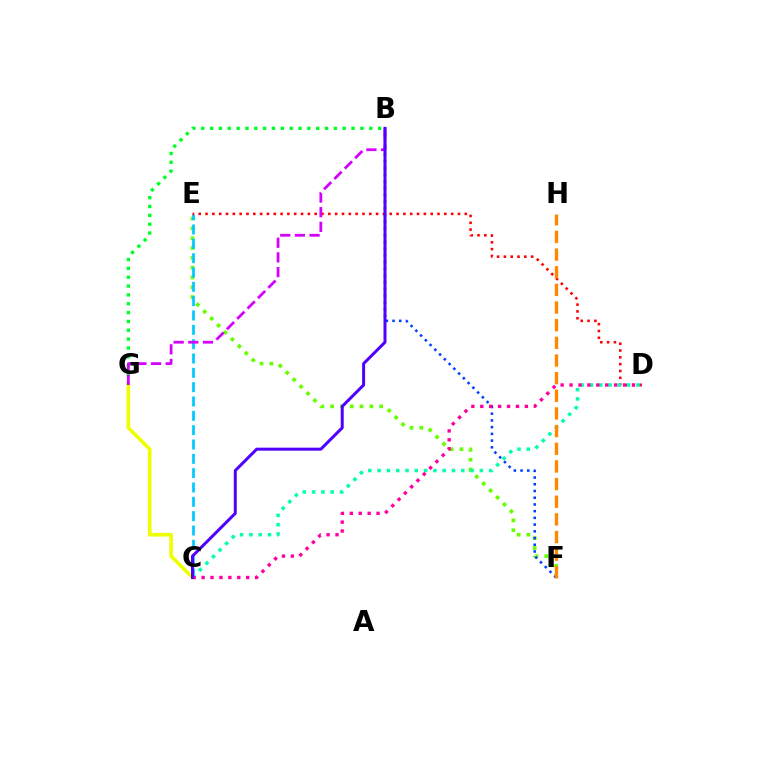{('B', 'G'): [{'color': '#00ff27', 'line_style': 'dotted', 'thickness': 2.4}, {'color': '#d600ff', 'line_style': 'dashed', 'thickness': 1.99}], ('E', 'F'): [{'color': '#66ff00', 'line_style': 'dotted', 'thickness': 2.66}], ('B', 'F'): [{'color': '#003fff', 'line_style': 'dotted', 'thickness': 1.83}], ('C', 'E'): [{'color': '#00c7ff', 'line_style': 'dashed', 'thickness': 1.95}], ('D', 'E'): [{'color': '#ff0000', 'line_style': 'dotted', 'thickness': 1.85}], ('C', 'D'): [{'color': '#00ffaf', 'line_style': 'dotted', 'thickness': 2.53}, {'color': '#ff00a0', 'line_style': 'dotted', 'thickness': 2.42}], ('C', 'G'): [{'color': '#eeff00', 'line_style': 'solid', 'thickness': 2.6}], ('B', 'C'): [{'color': '#4f00ff', 'line_style': 'solid', 'thickness': 2.16}], ('F', 'H'): [{'color': '#ff8800', 'line_style': 'dashed', 'thickness': 2.4}]}